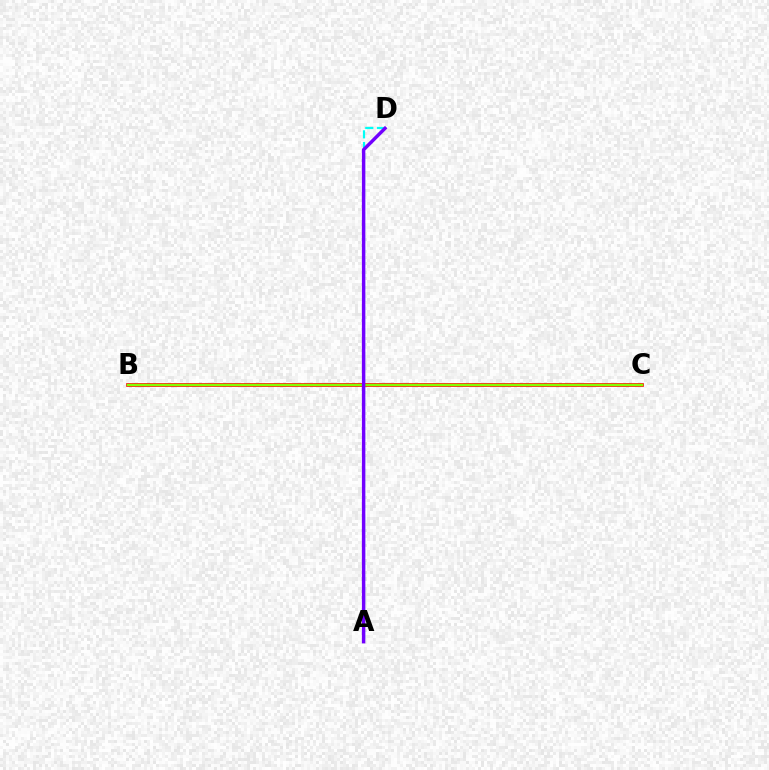{('B', 'C'): [{'color': '#ff0000', 'line_style': 'solid', 'thickness': 2.63}, {'color': '#84ff00', 'line_style': 'solid', 'thickness': 1.71}], ('A', 'D'): [{'color': '#00fff6', 'line_style': 'dashed', 'thickness': 1.58}, {'color': '#7200ff', 'line_style': 'solid', 'thickness': 2.47}]}